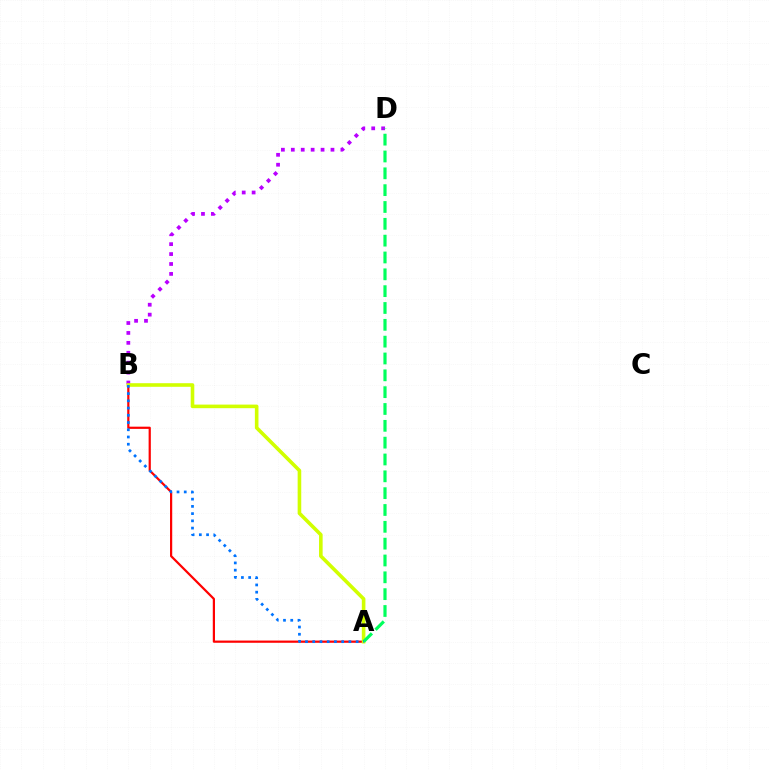{('B', 'D'): [{'color': '#b900ff', 'line_style': 'dotted', 'thickness': 2.69}], ('A', 'B'): [{'color': '#ff0000', 'line_style': 'solid', 'thickness': 1.59}, {'color': '#d1ff00', 'line_style': 'solid', 'thickness': 2.59}, {'color': '#0074ff', 'line_style': 'dotted', 'thickness': 1.97}], ('A', 'D'): [{'color': '#00ff5c', 'line_style': 'dashed', 'thickness': 2.29}]}